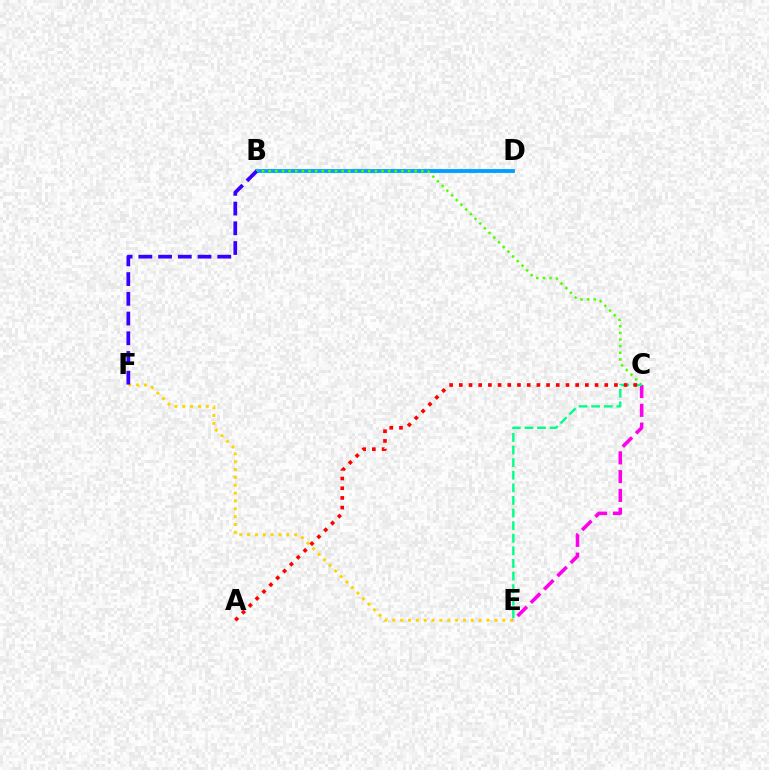{('B', 'D'): [{'color': '#009eff', 'line_style': 'solid', 'thickness': 2.75}], ('B', 'C'): [{'color': '#4fff00', 'line_style': 'dotted', 'thickness': 1.8}], ('E', 'F'): [{'color': '#ffd500', 'line_style': 'dotted', 'thickness': 2.13}], ('C', 'E'): [{'color': '#ff00ed', 'line_style': 'dashed', 'thickness': 2.55}, {'color': '#00ff86', 'line_style': 'dashed', 'thickness': 1.71}], ('B', 'F'): [{'color': '#3700ff', 'line_style': 'dashed', 'thickness': 2.68}], ('A', 'C'): [{'color': '#ff0000', 'line_style': 'dotted', 'thickness': 2.63}]}